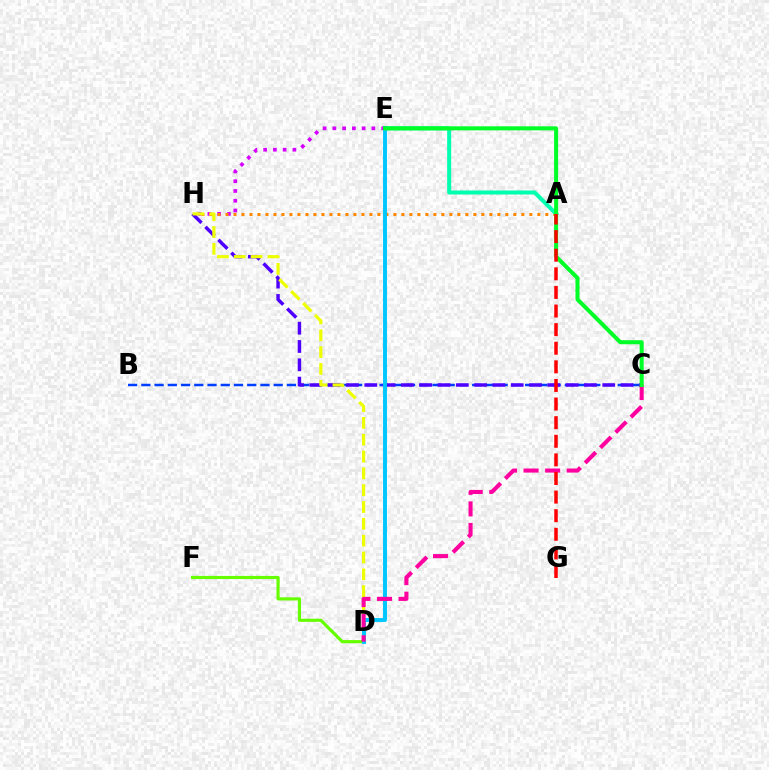{('B', 'C'): [{'color': '#003fff', 'line_style': 'dashed', 'thickness': 1.8}], ('E', 'H'): [{'color': '#d600ff', 'line_style': 'dotted', 'thickness': 2.65}], ('A', 'H'): [{'color': '#ff8800', 'line_style': 'dotted', 'thickness': 2.17}], ('D', 'F'): [{'color': '#66ff00', 'line_style': 'solid', 'thickness': 2.27}], ('C', 'H'): [{'color': '#4f00ff', 'line_style': 'dashed', 'thickness': 2.49}], ('A', 'E'): [{'color': '#00ffaf', 'line_style': 'solid', 'thickness': 2.89}], ('D', 'H'): [{'color': '#eeff00', 'line_style': 'dashed', 'thickness': 2.29}], ('D', 'E'): [{'color': '#00c7ff', 'line_style': 'solid', 'thickness': 2.83}], ('C', 'D'): [{'color': '#ff00a0', 'line_style': 'dashed', 'thickness': 2.93}], ('C', 'E'): [{'color': '#00ff27', 'line_style': 'solid', 'thickness': 2.91}], ('A', 'G'): [{'color': '#ff0000', 'line_style': 'dashed', 'thickness': 2.53}]}